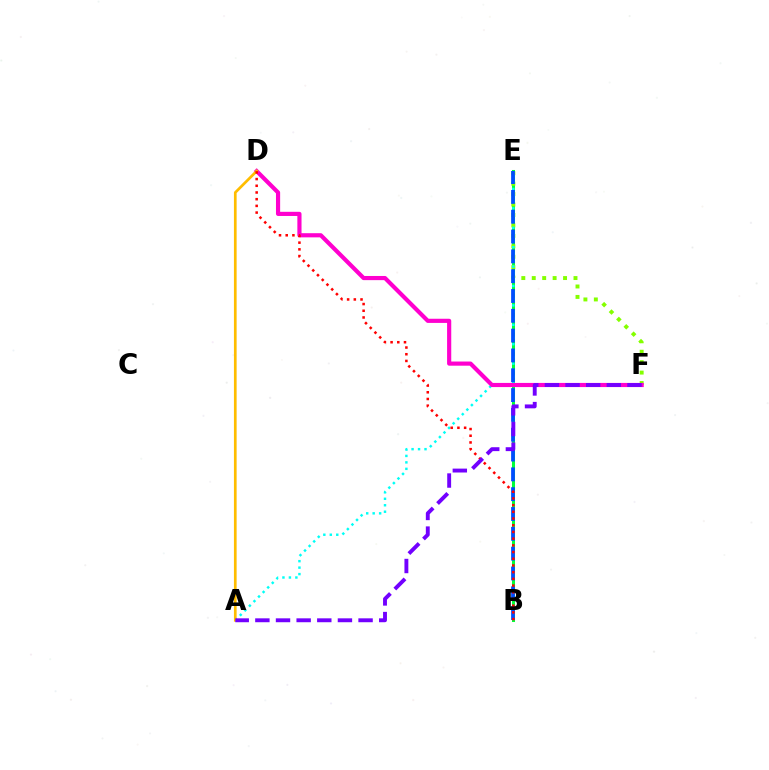{('B', 'E'): [{'color': '#00ff39', 'line_style': 'solid', 'thickness': 2.18}, {'color': '#004bff', 'line_style': 'dashed', 'thickness': 2.69}], ('E', 'F'): [{'color': '#84ff00', 'line_style': 'dotted', 'thickness': 2.84}], ('A', 'E'): [{'color': '#00fff6', 'line_style': 'dotted', 'thickness': 1.76}], ('D', 'F'): [{'color': '#ff00cf', 'line_style': 'solid', 'thickness': 2.99}], ('A', 'D'): [{'color': '#ffbd00', 'line_style': 'solid', 'thickness': 1.94}], ('B', 'D'): [{'color': '#ff0000', 'line_style': 'dotted', 'thickness': 1.82}], ('A', 'F'): [{'color': '#7200ff', 'line_style': 'dashed', 'thickness': 2.8}]}